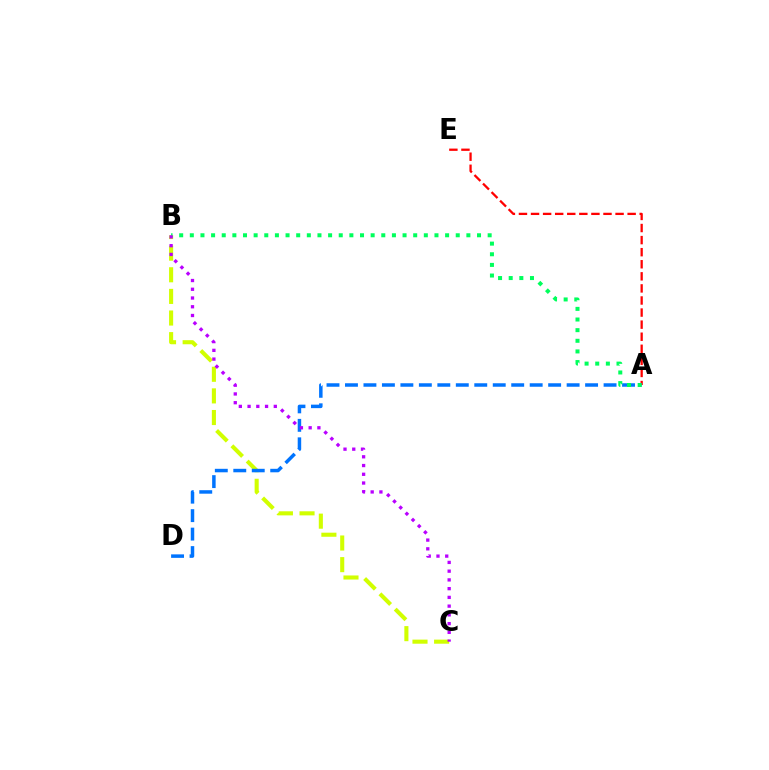{('A', 'E'): [{'color': '#ff0000', 'line_style': 'dashed', 'thickness': 1.64}], ('B', 'C'): [{'color': '#d1ff00', 'line_style': 'dashed', 'thickness': 2.94}, {'color': '#b900ff', 'line_style': 'dotted', 'thickness': 2.38}], ('A', 'D'): [{'color': '#0074ff', 'line_style': 'dashed', 'thickness': 2.51}], ('A', 'B'): [{'color': '#00ff5c', 'line_style': 'dotted', 'thickness': 2.89}]}